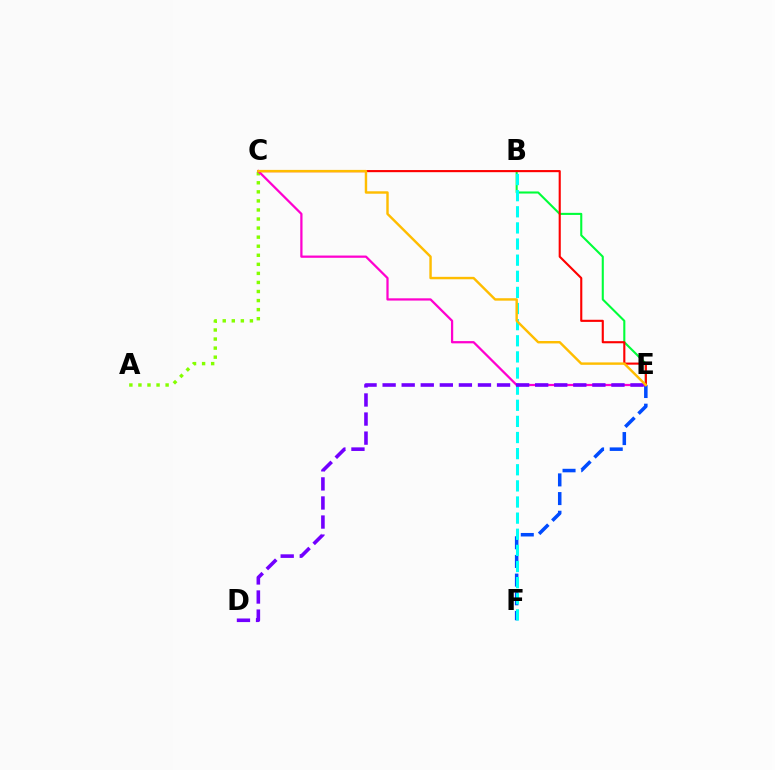{('B', 'E'): [{'color': '#00ff39', 'line_style': 'solid', 'thickness': 1.51}], ('E', 'F'): [{'color': '#004bff', 'line_style': 'dashed', 'thickness': 2.54}], ('B', 'F'): [{'color': '#00fff6', 'line_style': 'dashed', 'thickness': 2.19}], ('A', 'C'): [{'color': '#84ff00', 'line_style': 'dotted', 'thickness': 2.46}], ('C', 'E'): [{'color': '#ff00cf', 'line_style': 'solid', 'thickness': 1.62}, {'color': '#ff0000', 'line_style': 'solid', 'thickness': 1.53}, {'color': '#ffbd00', 'line_style': 'solid', 'thickness': 1.75}], ('D', 'E'): [{'color': '#7200ff', 'line_style': 'dashed', 'thickness': 2.59}]}